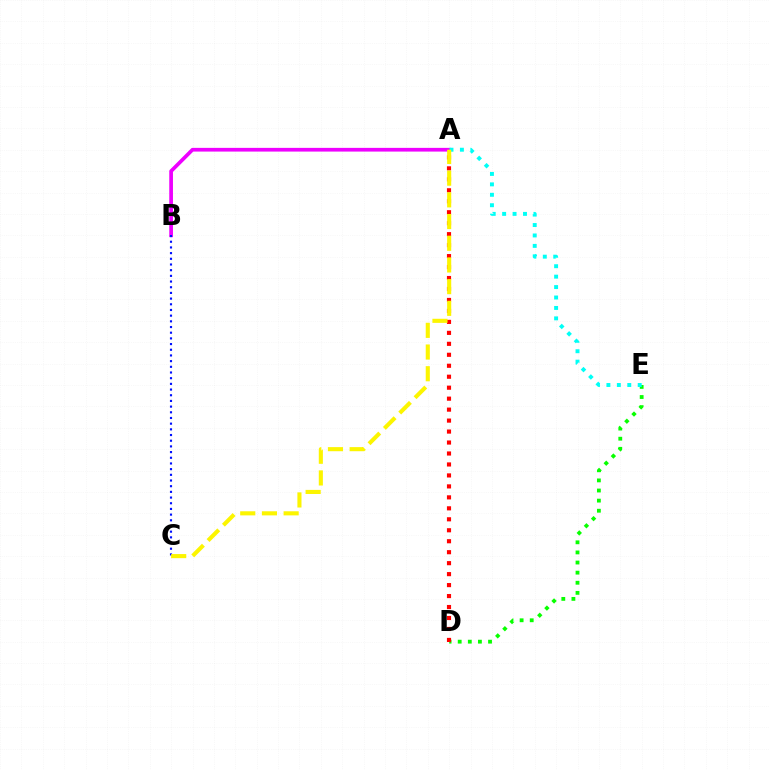{('D', 'E'): [{'color': '#08ff00', 'line_style': 'dotted', 'thickness': 2.75}], ('A', 'D'): [{'color': '#ff0000', 'line_style': 'dotted', 'thickness': 2.98}], ('A', 'B'): [{'color': '#ee00ff', 'line_style': 'solid', 'thickness': 2.67}], ('B', 'C'): [{'color': '#0010ff', 'line_style': 'dotted', 'thickness': 1.54}], ('A', 'E'): [{'color': '#00fff6', 'line_style': 'dotted', 'thickness': 2.83}], ('A', 'C'): [{'color': '#fcf500', 'line_style': 'dashed', 'thickness': 2.95}]}